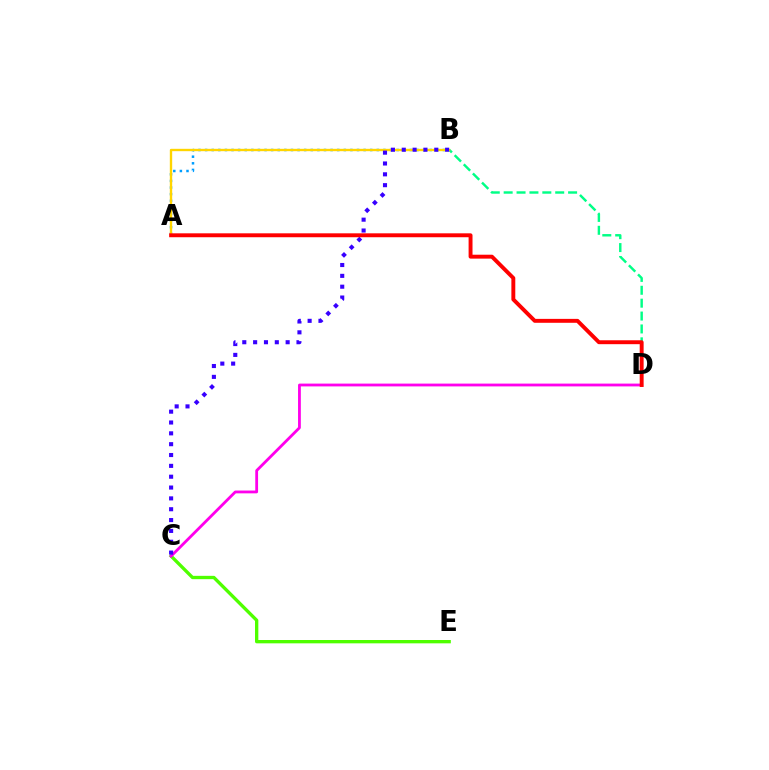{('A', 'B'): [{'color': '#009eff', 'line_style': 'dotted', 'thickness': 1.79}, {'color': '#ffd500', 'line_style': 'solid', 'thickness': 1.7}], ('B', 'D'): [{'color': '#00ff86', 'line_style': 'dashed', 'thickness': 1.75}], ('C', 'E'): [{'color': '#4fff00', 'line_style': 'solid', 'thickness': 2.4}], ('C', 'D'): [{'color': '#ff00ed', 'line_style': 'solid', 'thickness': 2.02}], ('B', 'C'): [{'color': '#3700ff', 'line_style': 'dotted', 'thickness': 2.95}], ('A', 'D'): [{'color': '#ff0000', 'line_style': 'solid', 'thickness': 2.82}]}